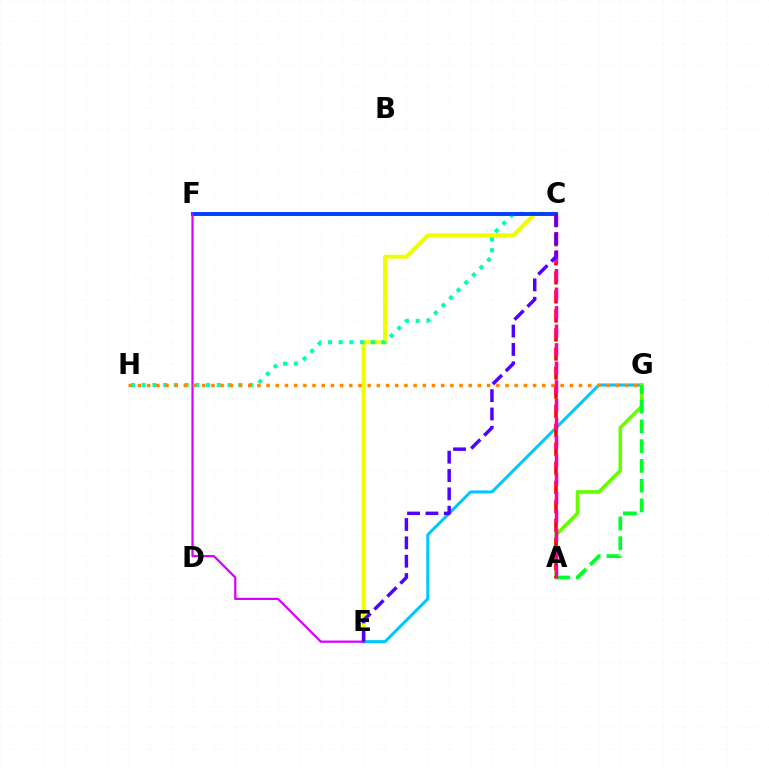{('C', 'E'): [{'color': '#eeff00', 'line_style': 'solid', 'thickness': 2.86}, {'color': '#4f00ff', 'line_style': 'dashed', 'thickness': 2.49}], ('E', 'G'): [{'color': '#00c7ff', 'line_style': 'solid', 'thickness': 2.2}], ('A', 'G'): [{'color': '#66ff00', 'line_style': 'solid', 'thickness': 2.6}, {'color': '#00ff27', 'line_style': 'dashed', 'thickness': 2.68}], ('C', 'H'): [{'color': '#00ffaf', 'line_style': 'dotted', 'thickness': 2.92}], ('C', 'F'): [{'color': '#003fff', 'line_style': 'solid', 'thickness': 2.82}], ('E', 'F'): [{'color': '#d600ff', 'line_style': 'solid', 'thickness': 1.61}], ('G', 'H'): [{'color': '#ff8800', 'line_style': 'dotted', 'thickness': 2.5}], ('A', 'C'): [{'color': '#ff0000', 'line_style': 'dashed', 'thickness': 2.59}, {'color': '#ff00a0', 'line_style': 'dashed', 'thickness': 2.52}]}